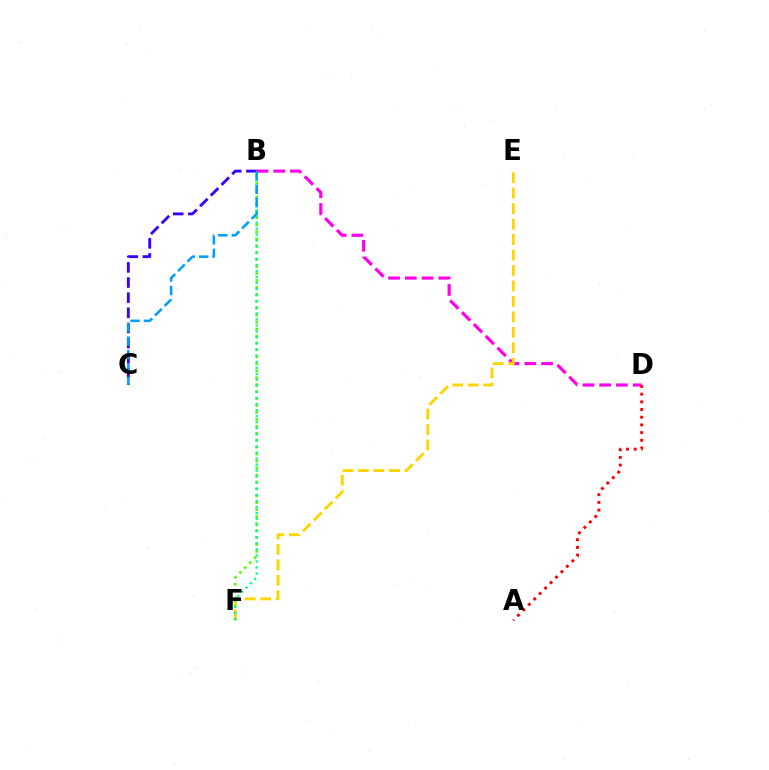{('B', 'D'): [{'color': '#ff00ed', 'line_style': 'dashed', 'thickness': 2.27}], ('B', 'F'): [{'color': '#4fff00', 'line_style': 'dotted', 'thickness': 1.89}, {'color': '#00ff86', 'line_style': 'dotted', 'thickness': 1.64}], ('E', 'F'): [{'color': '#ffd500', 'line_style': 'dashed', 'thickness': 2.1}], ('B', 'C'): [{'color': '#3700ff', 'line_style': 'dashed', 'thickness': 2.06}, {'color': '#009eff', 'line_style': 'dashed', 'thickness': 1.83}], ('A', 'D'): [{'color': '#ff0000', 'line_style': 'dotted', 'thickness': 2.09}]}